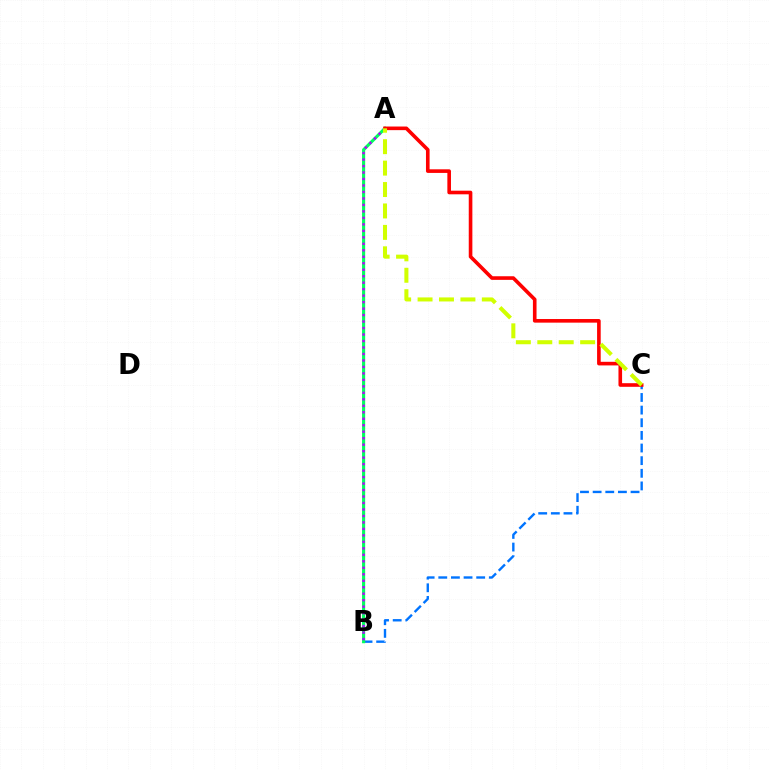{('B', 'C'): [{'color': '#0074ff', 'line_style': 'dashed', 'thickness': 1.72}], ('A', 'B'): [{'color': '#00ff5c', 'line_style': 'solid', 'thickness': 2.25}, {'color': '#b900ff', 'line_style': 'dotted', 'thickness': 1.76}], ('A', 'C'): [{'color': '#ff0000', 'line_style': 'solid', 'thickness': 2.6}, {'color': '#d1ff00', 'line_style': 'dashed', 'thickness': 2.91}]}